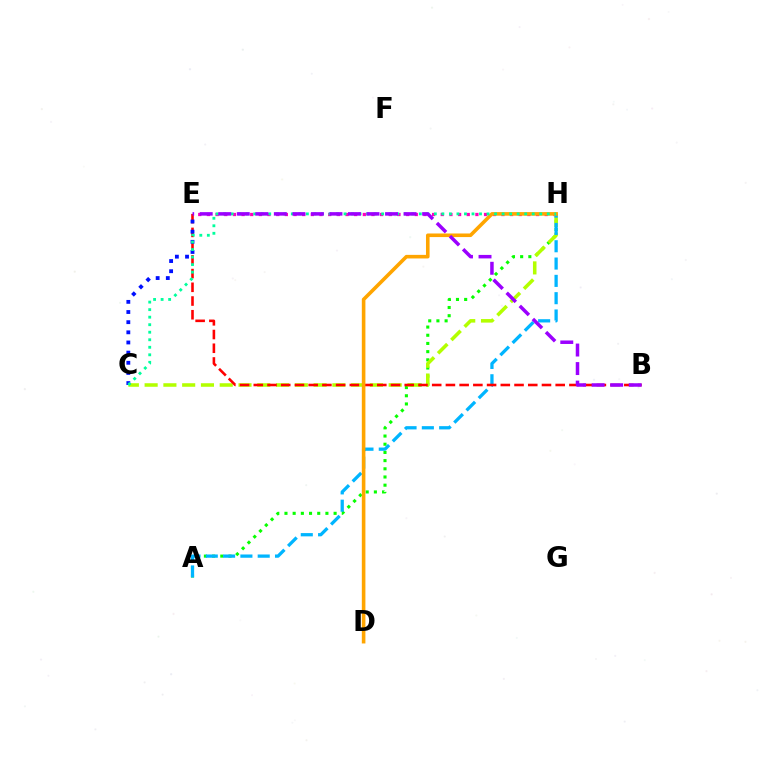{('E', 'H'): [{'color': '#ff00bd', 'line_style': 'dotted', 'thickness': 2.35}], ('A', 'H'): [{'color': '#08ff00', 'line_style': 'dotted', 'thickness': 2.23}, {'color': '#00b5ff', 'line_style': 'dashed', 'thickness': 2.35}], ('C', 'H'): [{'color': '#b3ff00', 'line_style': 'dashed', 'thickness': 2.55}, {'color': '#00ff9d', 'line_style': 'dotted', 'thickness': 2.05}], ('B', 'E'): [{'color': '#ff0000', 'line_style': 'dashed', 'thickness': 1.86}, {'color': '#9b00ff', 'line_style': 'dashed', 'thickness': 2.52}], ('C', 'E'): [{'color': '#0010ff', 'line_style': 'dotted', 'thickness': 2.76}], ('D', 'H'): [{'color': '#ffa500', 'line_style': 'solid', 'thickness': 2.59}]}